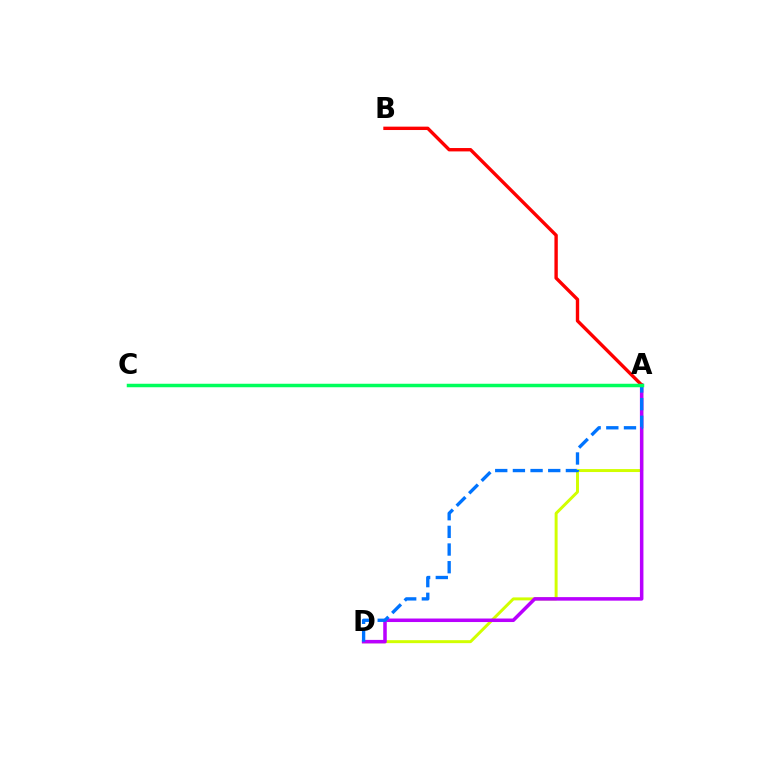{('A', 'D'): [{'color': '#d1ff00', 'line_style': 'solid', 'thickness': 2.13}, {'color': '#b900ff', 'line_style': 'solid', 'thickness': 2.54}, {'color': '#0074ff', 'line_style': 'dashed', 'thickness': 2.4}], ('A', 'B'): [{'color': '#ff0000', 'line_style': 'solid', 'thickness': 2.43}], ('A', 'C'): [{'color': '#00ff5c', 'line_style': 'solid', 'thickness': 2.51}]}